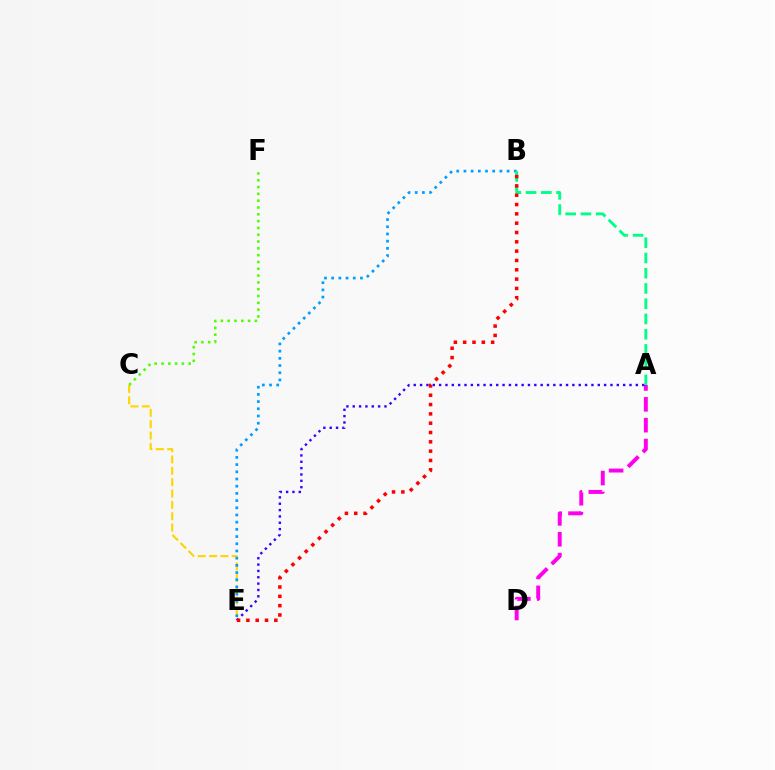{('C', 'E'): [{'color': '#ffd500', 'line_style': 'dashed', 'thickness': 1.54}], ('B', 'E'): [{'color': '#009eff', 'line_style': 'dotted', 'thickness': 1.96}, {'color': '#ff0000', 'line_style': 'dotted', 'thickness': 2.53}], ('A', 'B'): [{'color': '#00ff86', 'line_style': 'dashed', 'thickness': 2.07}], ('A', 'D'): [{'color': '#ff00ed', 'line_style': 'dashed', 'thickness': 2.83}], ('A', 'E'): [{'color': '#3700ff', 'line_style': 'dotted', 'thickness': 1.72}], ('C', 'F'): [{'color': '#4fff00', 'line_style': 'dotted', 'thickness': 1.85}]}